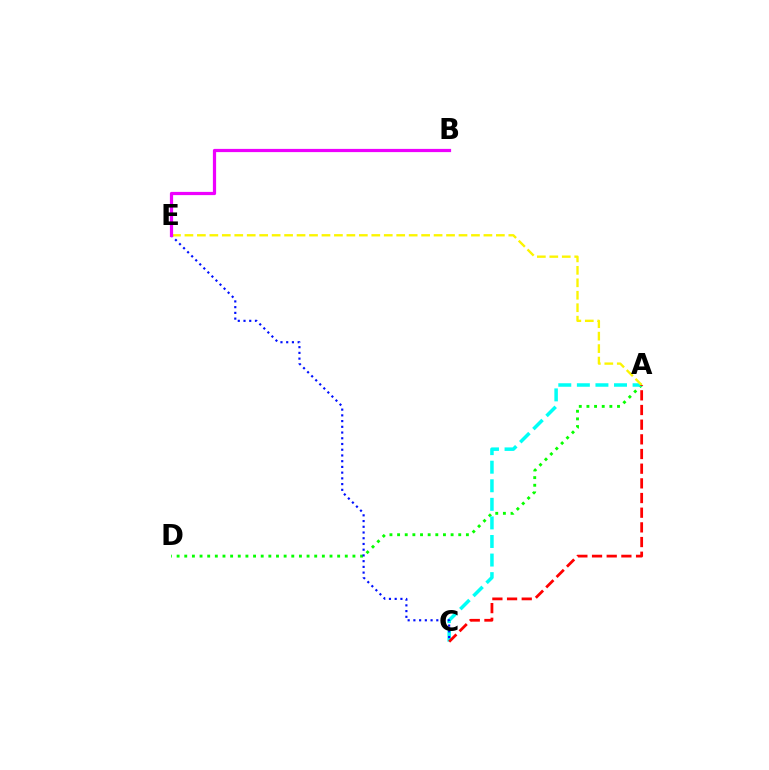{('A', 'D'): [{'color': '#08ff00', 'line_style': 'dotted', 'thickness': 2.08}], ('A', 'C'): [{'color': '#00fff6', 'line_style': 'dashed', 'thickness': 2.52}, {'color': '#ff0000', 'line_style': 'dashed', 'thickness': 1.99}], ('A', 'E'): [{'color': '#fcf500', 'line_style': 'dashed', 'thickness': 1.69}], ('C', 'E'): [{'color': '#0010ff', 'line_style': 'dotted', 'thickness': 1.56}], ('B', 'E'): [{'color': '#ee00ff', 'line_style': 'solid', 'thickness': 2.31}]}